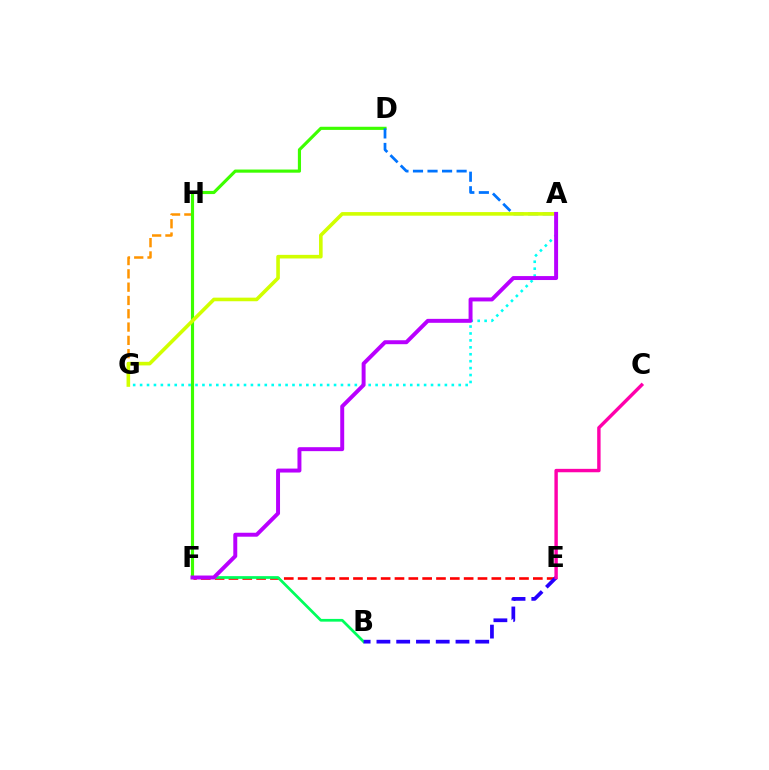{('G', 'H'): [{'color': '#ff9400', 'line_style': 'dashed', 'thickness': 1.81}], ('D', 'F'): [{'color': '#3dff00', 'line_style': 'solid', 'thickness': 2.26}], ('A', 'D'): [{'color': '#0074ff', 'line_style': 'dashed', 'thickness': 1.98}], ('E', 'F'): [{'color': '#ff0000', 'line_style': 'dashed', 'thickness': 1.88}], ('B', 'F'): [{'color': '#00ff5c', 'line_style': 'solid', 'thickness': 1.97}], ('A', 'G'): [{'color': '#00fff6', 'line_style': 'dotted', 'thickness': 1.88}, {'color': '#d1ff00', 'line_style': 'solid', 'thickness': 2.59}], ('B', 'E'): [{'color': '#2500ff', 'line_style': 'dashed', 'thickness': 2.69}], ('C', 'E'): [{'color': '#ff00ac', 'line_style': 'solid', 'thickness': 2.46}], ('A', 'F'): [{'color': '#b900ff', 'line_style': 'solid', 'thickness': 2.85}]}